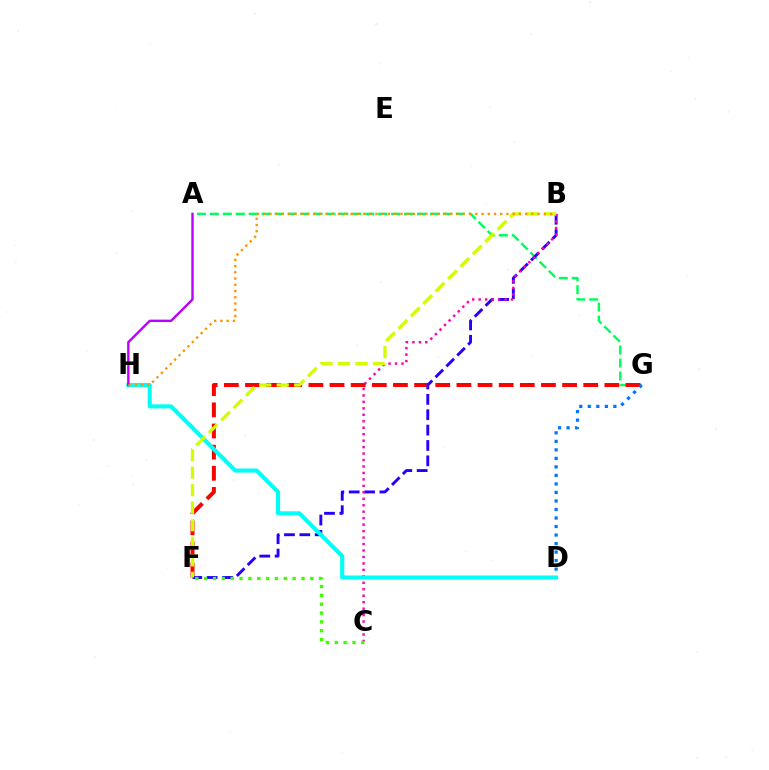{('A', 'G'): [{'color': '#00ff5c', 'line_style': 'dashed', 'thickness': 1.76}], ('F', 'G'): [{'color': '#ff0000', 'line_style': 'dashed', 'thickness': 2.87}], ('B', 'F'): [{'color': '#2500ff', 'line_style': 'dashed', 'thickness': 2.09}, {'color': '#d1ff00', 'line_style': 'dashed', 'thickness': 2.38}], ('B', 'C'): [{'color': '#ff00ac', 'line_style': 'dotted', 'thickness': 1.76}], ('D', 'G'): [{'color': '#0074ff', 'line_style': 'dotted', 'thickness': 2.31}], ('D', 'H'): [{'color': '#00fff6', 'line_style': 'solid', 'thickness': 2.96}], ('A', 'H'): [{'color': '#b900ff', 'line_style': 'solid', 'thickness': 1.72}], ('C', 'F'): [{'color': '#3dff00', 'line_style': 'dotted', 'thickness': 2.4}], ('B', 'H'): [{'color': '#ff9400', 'line_style': 'dotted', 'thickness': 1.69}]}